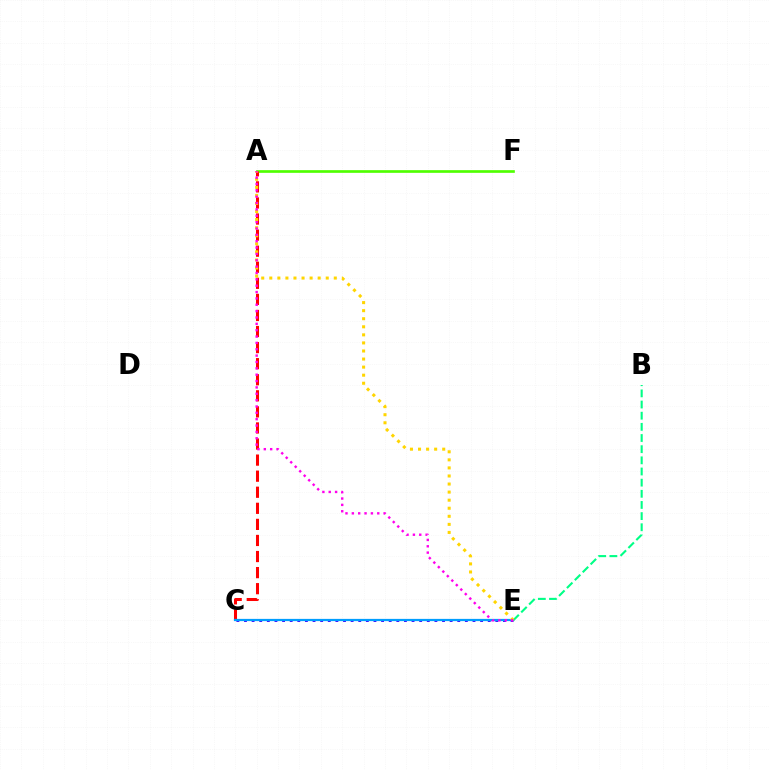{('A', 'F'): [{'color': '#4fff00', 'line_style': 'solid', 'thickness': 1.92}], ('C', 'E'): [{'color': '#3700ff', 'line_style': 'dotted', 'thickness': 2.07}, {'color': '#009eff', 'line_style': 'solid', 'thickness': 1.61}], ('A', 'C'): [{'color': '#ff0000', 'line_style': 'dashed', 'thickness': 2.18}], ('B', 'E'): [{'color': '#00ff86', 'line_style': 'dashed', 'thickness': 1.52}], ('A', 'E'): [{'color': '#ffd500', 'line_style': 'dotted', 'thickness': 2.19}, {'color': '#ff00ed', 'line_style': 'dotted', 'thickness': 1.73}]}